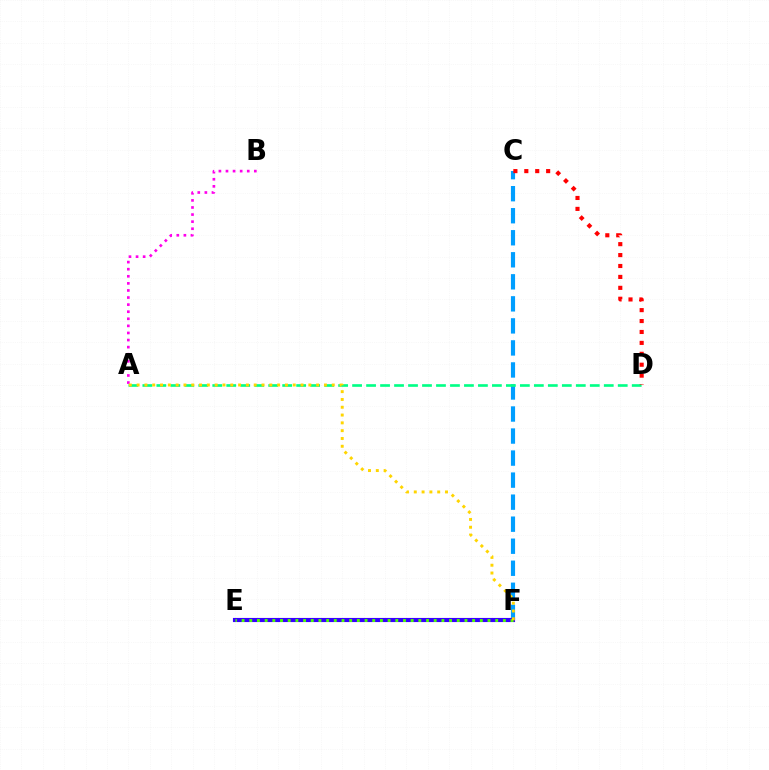{('C', 'F'): [{'color': '#009eff', 'line_style': 'dashed', 'thickness': 2.99}], ('A', 'B'): [{'color': '#ff00ed', 'line_style': 'dotted', 'thickness': 1.93}], ('E', 'F'): [{'color': '#3700ff', 'line_style': 'solid', 'thickness': 2.97}, {'color': '#4fff00', 'line_style': 'dotted', 'thickness': 2.09}], ('A', 'D'): [{'color': '#00ff86', 'line_style': 'dashed', 'thickness': 1.9}], ('C', 'D'): [{'color': '#ff0000', 'line_style': 'dotted', 'thickness': 2.97}], ('A', 'F'): [{'color': '#ffd500', 'line_style': 'dotted', 'thickness': 2.12}]}